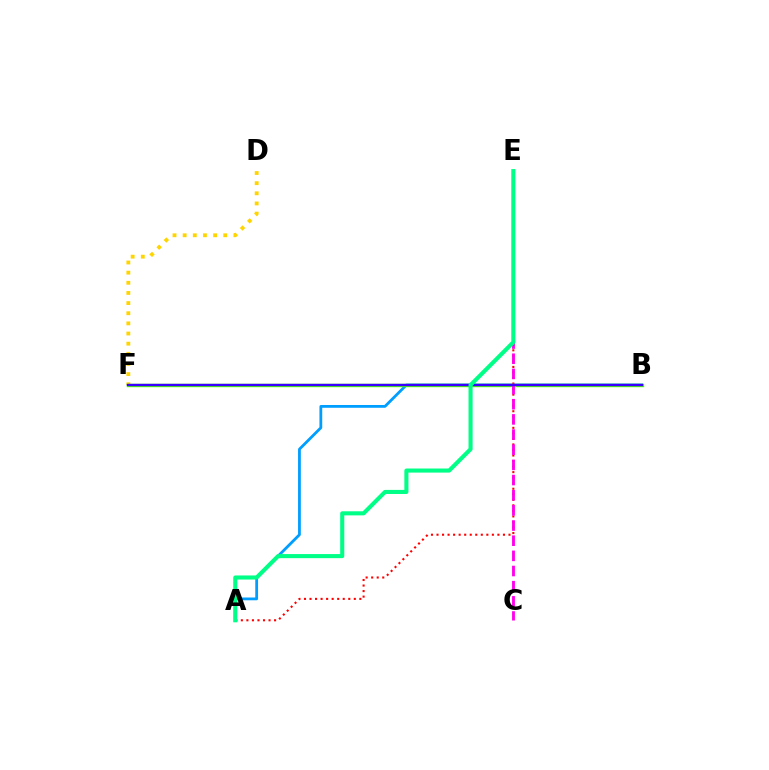{('A', 'B'): [{'color': '#009eff', 'line_style': 'solid', 'thickness': 2.01}], ('A', 'E'): [{'color': '#ff0000', 'line_style': 'dotted', 'thickness': 1.5}, {'color': '#00ff86', 'line_style': 'solid', 'thickness': 2.94}], ('D', 'F'): [{'color': '#ffd500', 'line_style': 'dotted', 'thickness': 2.76}], ('B', 'F'): [{'color': '#4fff00', 'line_style': 'solid', 'thickness': 2.44}, {'color': '#3700ff', 'line_style': 'solid', 'thickness': 1.72}], ('C', 'E'): [{'color': '#ff00ed', 'line_style': 'dashed', 'thickness': 2.06}]}